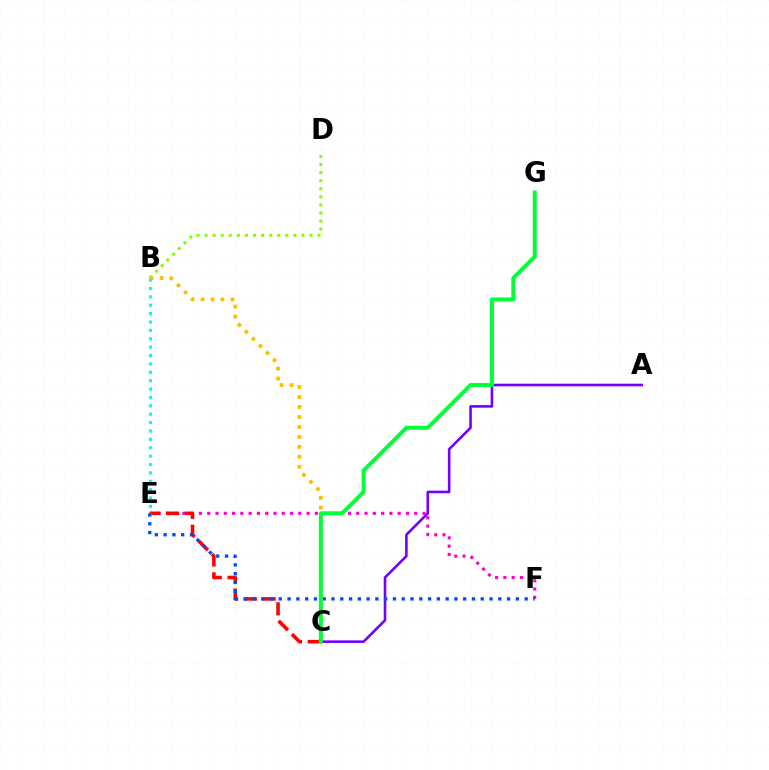{('E', 'F'): [{'color': '#ff00cf', 'line_style': 'dotted', 'thickness': 2.25}, {'color': '#004bff', 'line_style': 'dotted', 'thickness': 2.39}], ('C', 'E'): [{'color': '#ff0000', 'line_style': 'dashed', 'thickness': 2.56}], ('A', 'C'): [{'color': '#7200ff', 'line_style': 'solid', 'thickness': 1.87}], ('B', 'D'): [{'color': '#84ff00', 'line_style': 'dotted', 'thickness': 2.19}], ('B', 'C'): [{'color': '#ffbd00', 'line_style': 'dotted', 'thickness': 2.71}], ('C', 'G'): [{'color': '#00ff39', 'line_style': 'solid', 'thickness': 2.86}], ('B', 'E'): [{'color': '#00fff6', 'line_style': 'dotted', 'thickness': 2.28}]}